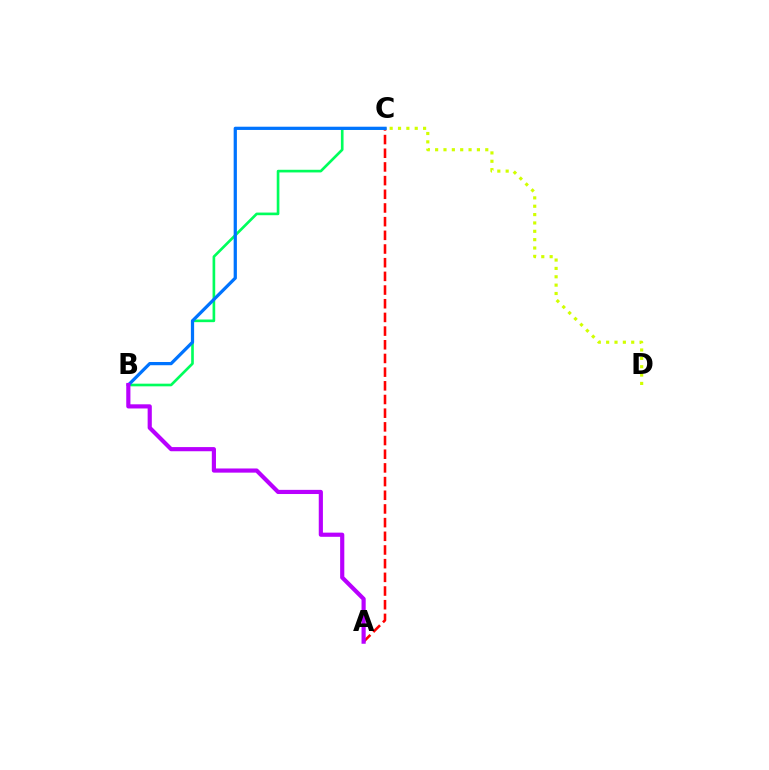{('B', 'C'): [{'color': '#00ff5c', 'line_style': 'solid', 'thickness': 1.91}, {'color': '#0074ff', 'line_style': 'solid', 'thickness': 2.33}], ('A', 'C'): [{'color': '#ff0000', 'line_style': 'dashed', 'thickness': 1.86}], ('A', 'B'): [{'color': '#b900ff', 'line_style': 'solid', 'thickness': 3.0}], ('C', 'D'): [{'color': '#d1ff00', 'line_style': 'dotted', 'thickness': 2.27}]}